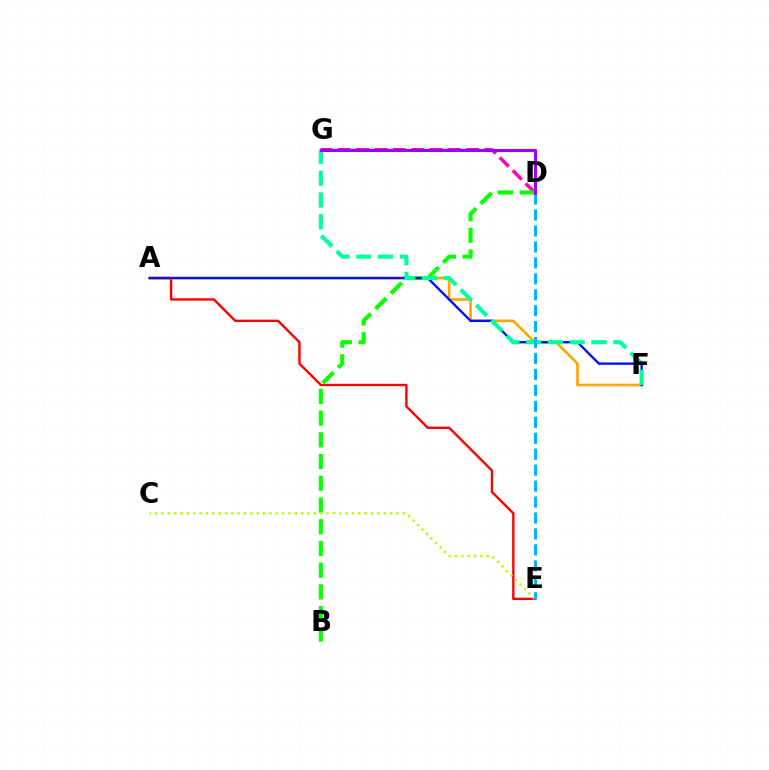{('D', 'G'): [{'color': '#ff00bd', 'line_style': 'dashed', 'thickness': 2.49}, {'color': '#9b00ff', 'line_style': 'solid', 'thickness': 2.2}], ('A', 'E'): [{'color': '#ff0000', 'line_style': 'solid', 'thickness': 1.72}], ('B', 'D'): [{'color': '#08ff00', 'line_style': 'dashed', 'thickness': 2.95}], ('A', 'F'): [{'color': '#ffa500', 'line_style': 'solid', 'thickness': 1.91}, {'color': '#0010ff', 'line_style': 'solid', 'thickness': 1.7}], ('C', 'E'): [{'color': '#b3ff00', 'line_style': 'dotted', 'thickness': 1.73}], ('F', 'G'): [{'color': '#00ff9d', 'line_style': 'dashed', 'thickness': 2.96}], ('D', 'E'): [{'color': '#00b5ff', 'line_style': 'dashed', 'thickness': 2.17}]}